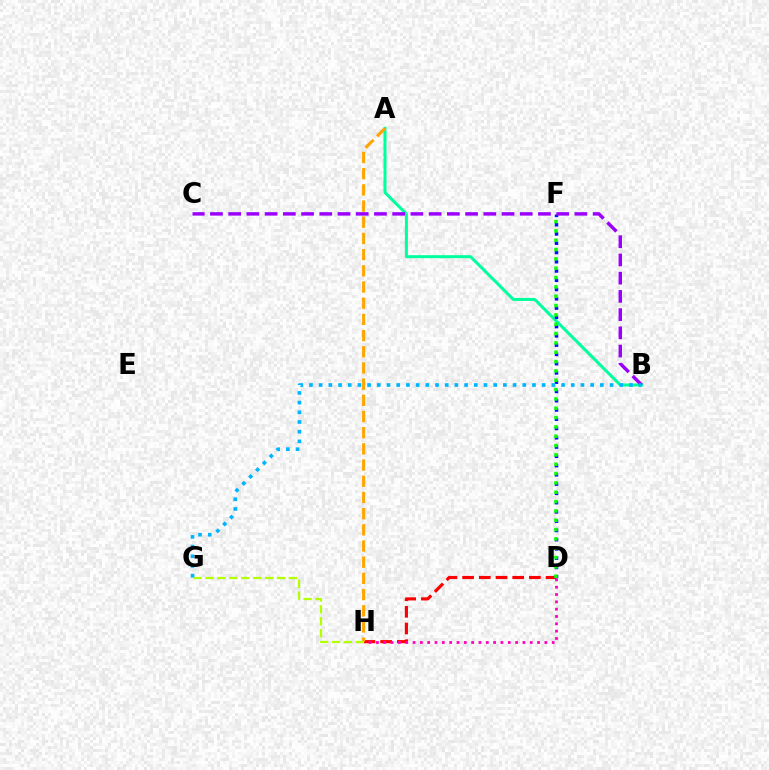{('A', 'B'): [{'color': '#00ff9d', 'line_style': 'solid', 'thickness': 2.16}], ('D', 'H'): [{'color': '#ff0000', 'line_style': 'dashed', 'thickness': 2.27}, {'color': '#ff00bd', 'line_style': 'dotted', 'thickness': 1.99}], ('D', 'F'): [{'color': '#0010ff', 'line_style': 'dotted', 'thickness': 2.52}, {'color': '#08ff00', 'line_style': 'dotted', 'thickness': 2.54}], ('B', 'C'): [{'color': '#9b00ff', 'line_style': 'dashed', 'thickness': 2.48}], ('A', 'H'): [{'color': '#ffa500', 'line_style': 'dashed', 'thickness': 2.2}], ('G', 'H'): [{'color': '#b3ff00', 'line_style': 'dashed', 'thickness': 1.62}], ('B', 'G'): [{'color': '#00b5ff', 'line_style': 'dotted', 'thickness': 2.63}]}